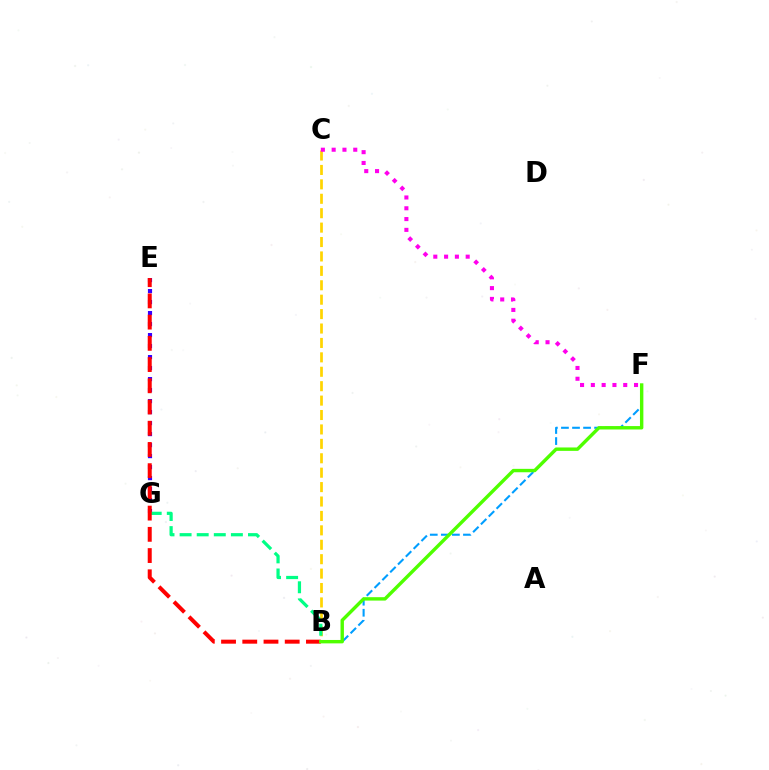{('B', 'F'): [{'color': '#009eff', 'line_style': 'dashed', 'thickness': 1.5}, {'color': '#4fff00', 'line_style': 'solid', 'thickness': 2.45}], ('E', 'G'): [{'color': '#3700ff', 'line_style': 'dotted', 'thickness': 2.99}], ('B', 'C'): [{'color': '#ffd500', 'line_style': 'dashed', 'thickness': 1.96}], ('B', 'G'): [{'color': '#00ff86', 'line_style': 'dashed', 'thickness': 2.32}], ('B', 'E'): [{'color': '#ff0000', 'line_style': 'dashed', 'thickness': 2.88}], ('C', 'F'): [{'color': '#ff00ed', 'line_style': 'dotted', 'thickness': 2.93}]}